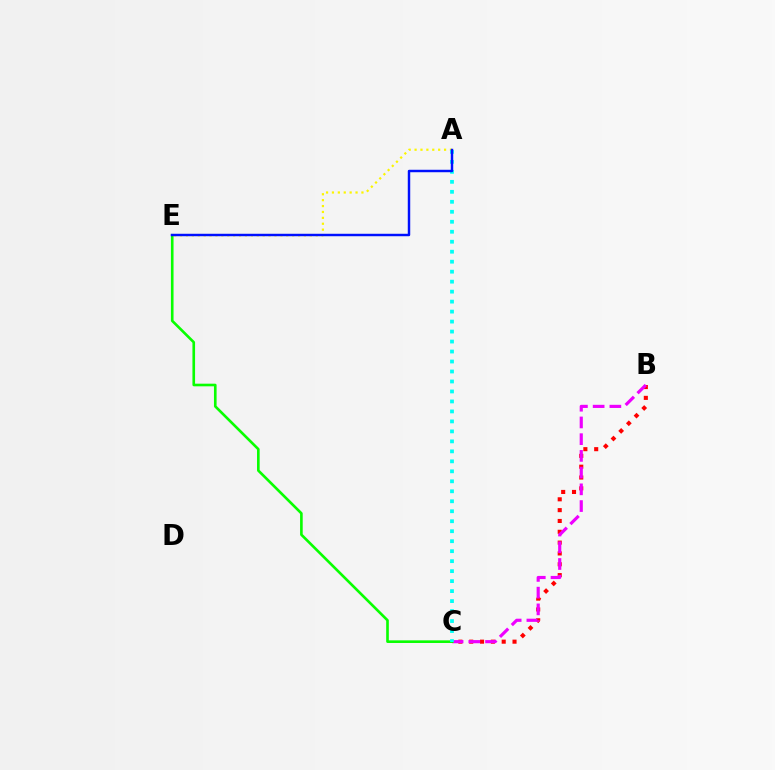{('B', 'C'): [{'color': '#ff0000', 'line_style': 'dotted', 'thickness': 2.94}, {'color': '#ee00ff', 'line_style': 'dashed', 'thickness': 2.27}], ('C', 'E'): [{'color': '#08ff00', 'line_style': 'solid', 'thickness': 1.89}], ('A', 'E'): [{'color': '#fcf500', 'line_style': 'dotted', 'thickness': 1.6}, {'color': '#0010ff', 'line_style': 'solid', 'thickness': 1.77}], ('A', 'C'): [{'color': '#00fff6', 'line_style': 'dotted', 'thickness': 2.71}]}